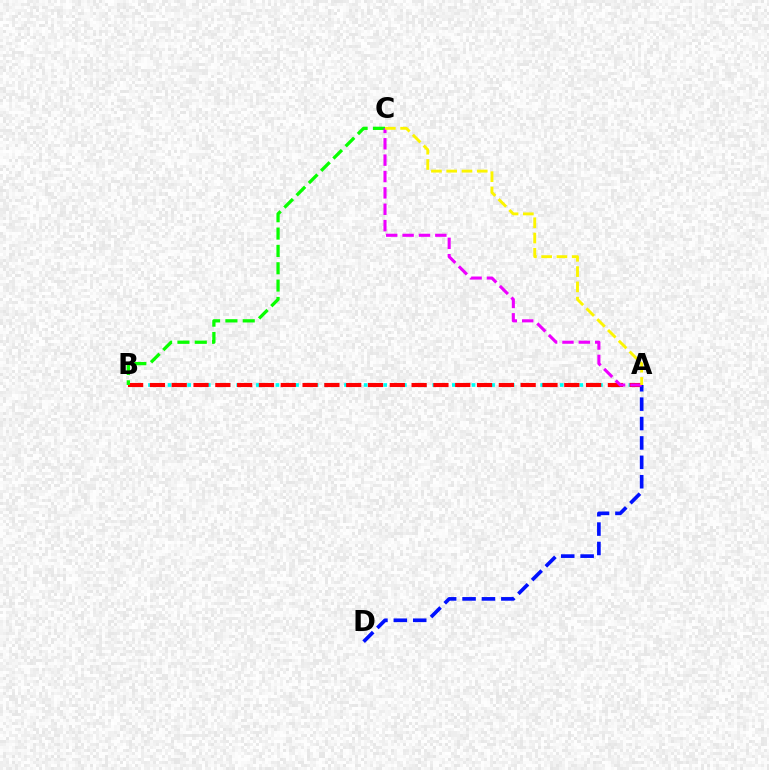{('A', 'B'): [{'color': '#00fff6', 'line_style': 'dotted', 'thickness': 2.66}, {'color': '#ff0000', 'line_style': 'dashed', 'thickness': 2.96}], ('A', 'D'): [{'color': '#0010ff', 'line_style': 'dashed', 'thickness': 2.64}], ('B', 'C'): [{'color': '#08ff00', 'line_style': 'dashed', 'thickness': 2.36}], ('A', 'C'): [{'color': '#ee00ff', 'line_style': 'dashed', 'thickness': 2.22}, {'color': '#fcf500', 'line_style': 'dashed', 'thickness': 2.07}]}